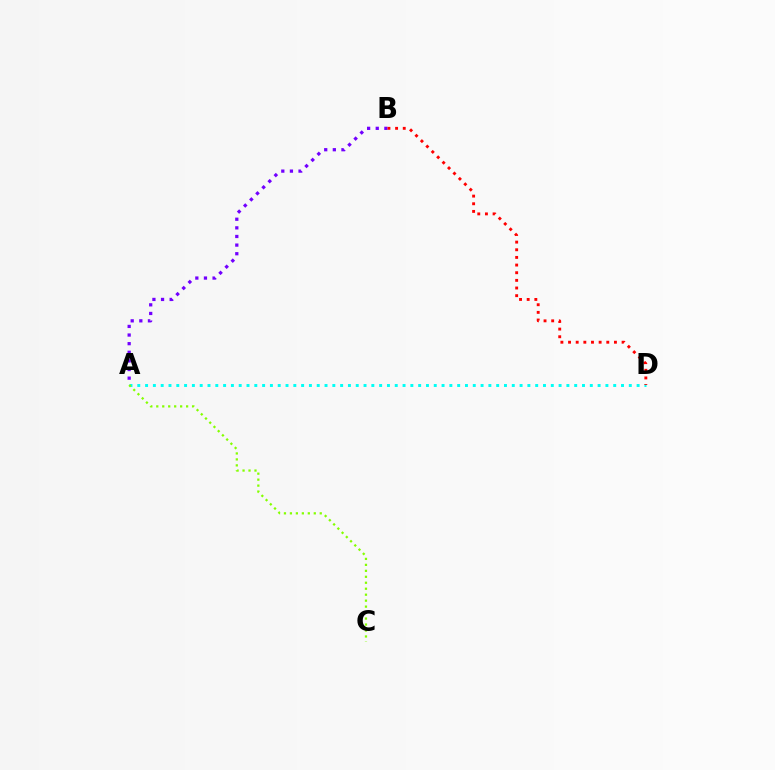{('A', 'D'): [{'color': '#00fff6', 'line_style': 'dotted', 'thickness': 2.12}], ('A', 'B'): [{'color': '#7200ff', 'line_style': 'dotted', 'thickness': 2.34}], ('B', 'D'): [{'color': '#ff0000', 'line_style': 'dotted', 'thickness': 2.08}], ('A', 'C'): [{'color': '#84ff00', 'line_style': 'dotted', 'thickness': 1.62}]}